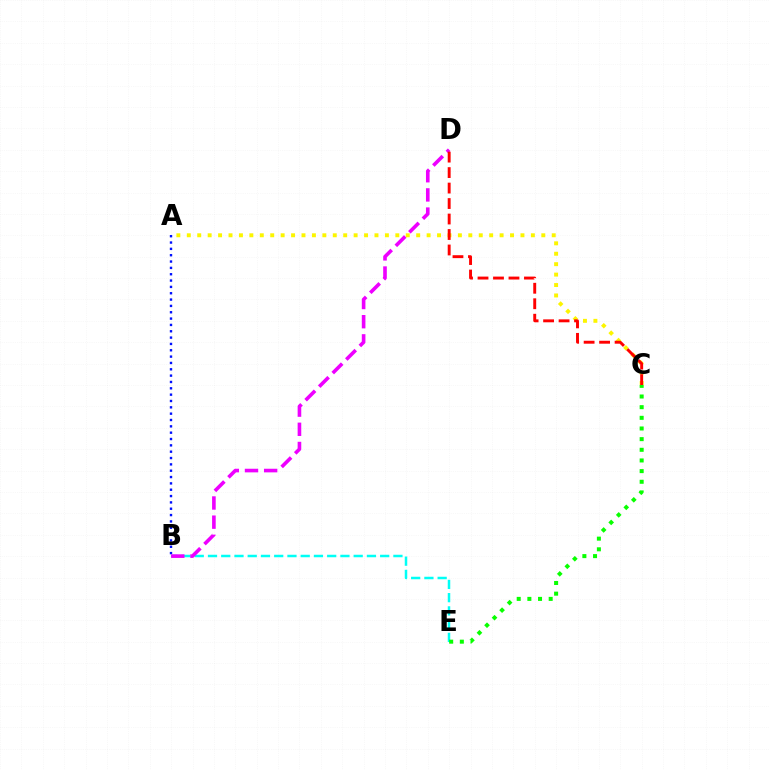{('A', 'B'): [{'color': '#0010ff', 'line_style': 'dotted', 'thickness': 1.72}], ('B', 'E'): [{'color': '#00fff6', 'line_style': 'dashed', 'thickness': 1.8}], ('B', 'D'): [{'color': '#ee00ff', 'line_style': 'dashed', 'thickness': 2.6}], ('A', 'C'): [{'color': '#fcf500', 'line_style': 'dotted', 'thickness': 2.83}], ('C', 'D'): [{'color': '#ff0000', 'line_style': 'dashed', 'thickness': 2.1}], ('C', 'E'): [{'color': '#08ff00', 'line_style': 'dotted', 'thickness': 2.9}]}